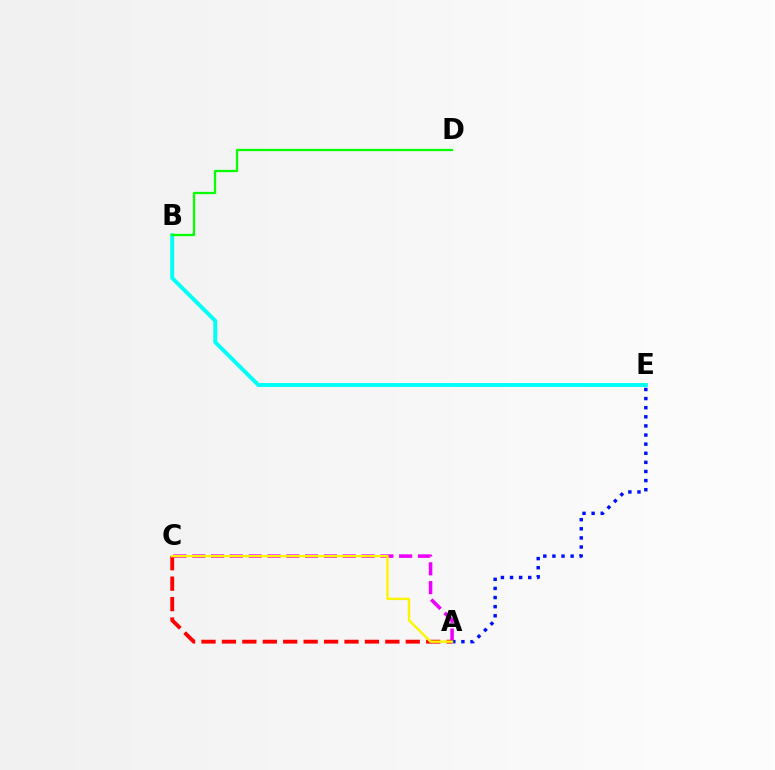{('A', 'C'): [{'color': '#ee00ff', 'line_style': 'dashed', 'thickness': 2.56}, {'color': '#ff0000', 'line_style': 'dashed', 'thickness': 2.78}, {'color': '#fcf500', 'line_style': 'solid', 'thickness': 1.72}], ('B', 'E'): [{'color': '#00fff6', 'line_style': 'solid', 'thickness': 2.83}], ('B', 'D'): [{'color': '#08ff00', 'line_style': 'solid', 'thickness': 1.64}], ('A', 'E'): [{'color': '#0010ff', 'line_style': 'dotted', 'thickness': 2.48}]}